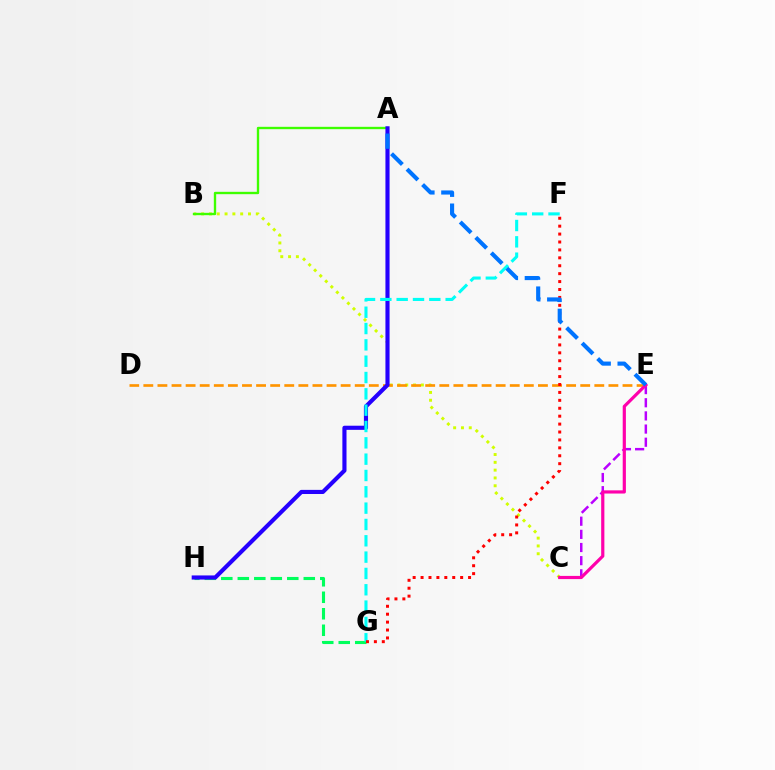{('G', 'H'): [{'color': '#00ff5c', 'line_style': 'dashed', 'thickness': 2.24}], ('C', 'E'): [{'color': '#b900ff', 'line_style': 'dashed', 'thickness': 1.79}, {'color': '#ff00ac', 'line_style': 'solid', 'thickness': 2.3}], ('B', 'C'): [{'color': '#d1ff00', 'line_style': 'dotted', 'thickness': 2.12}], ('A', 'B'): [{'color': '#3dff00', 'line_style': 'solid', 'thickness': 1.69}], ('D', 'E'): [{'color': '#ff9400', 'line_style': 'dashed', 'thickness': 1.91}], ('A', 'H'): [{'color': '#2500ff', 'line_style': 'solid', 'thickness': 2.97}], ('F', 'G'): [{'color': '#00fff6', 'line_style': 'dashed', 'thickness': 2.22}, {'color': '#ff0000', 'line_style': 'dotted', 'thickness': 2.15}], ('A', 'E'): [{'color': '#0074ff', 'line_style': 'dashed', 'thickness': 2.97}]}